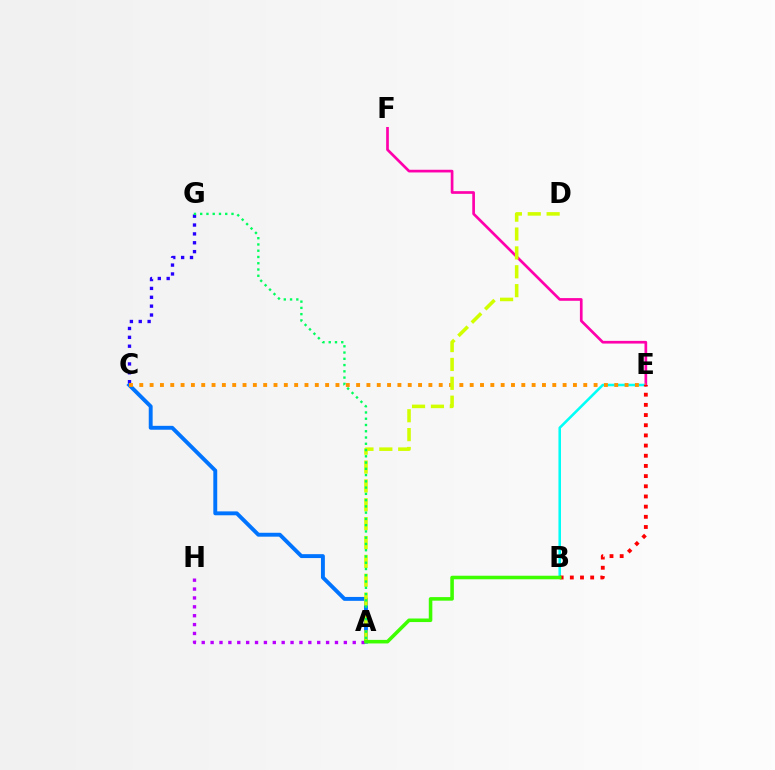{('A', 'C'): [{'color': '#0074ff', 'line_style': 'solid', 'thickness': 2.81}], ('B', 'E'): [{'color': '#00fff6', 'line_style': 'solid', 'thickness': 1.85}, {'color': '#ff0000', 'line_style': 'dotted', 'thickness': 2.77}], ('E', 'F'): [{'color': '#ff00ac', 'line_style': 'solid', 'thickness': 1.94}], ('C', 'G'): [{'color': '#2500ff', 'line_style': 'dotted', 'thickness': 2.41}], ('C', 'E'): [{'color': '#ff9400', 'line_style': 'dotted', 'thickness': 2.81}], ('A', 'H'): [{'color': '#b900ff', 'line_style': 'dotted', 'thickness': 2.41}], ('A', 'D'): [{'color': '#d1ff00', 'line_style': 'dashed', 'thickness': 2.56}], ('A', 'G'): [{'color': '#00ff5c', 'line_style': 'dotted', 'thickness': 1.7}], ('A', 'B'): [{'color': '#3dff00', 'line_style': 'solid', 'thickness': 2.56}]}